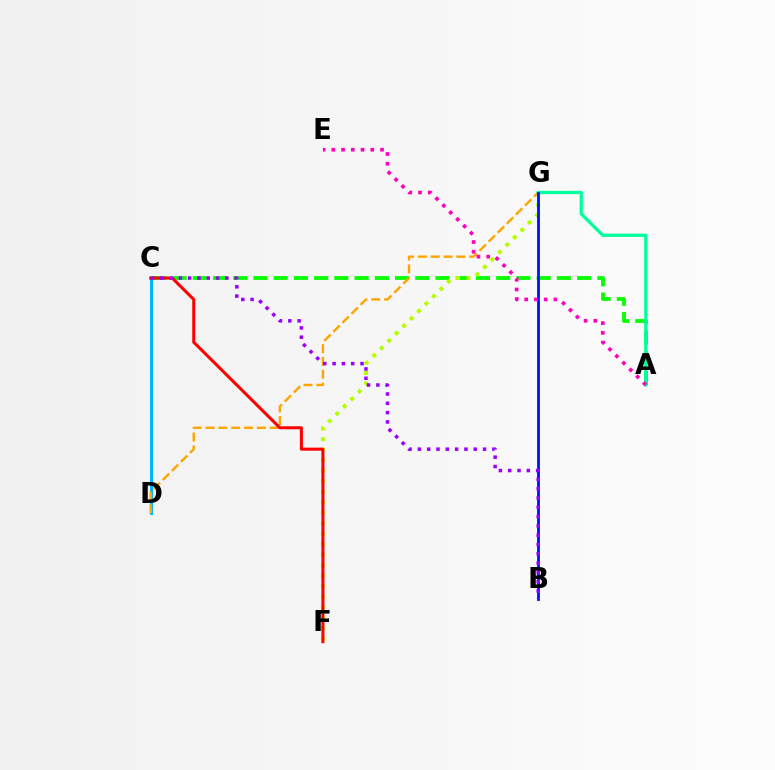{('C', 'D'): [{'color': '#00b5ff', 'line_style': 'solid', 'thickness': 2.17}], ('A', 'C'): [{'color': '#08ff00', 'line_style': 'dashed', 'thickness': 2.75}], ('F', 'G'): [{'color': '#b3ff00', 'line_style': 'dotted', 'thickness': 2.86}], ('D', 'G'): [{'color': '#ffa500', 'line_style': 'dashed', 'thickness': 1.74}], ('C', 'F'): [{'color': '#ff0000', 'line_style': 'solid', 'thickness': 2.18}], ('A', 'G'): [{'color': '#00ff9d', 'line_style': 'solid', 'thickness': 2.35}], ('B', 'G'): [{'color': '#0010ff', 'line_style': 'solid', 'thickness': 2.01}], ('B', 'C'): [{'color': '#9b00ff', 'line_style': 'dotted', 'thickness': 2.53}], ('A', 'E'): [{'color': '#ff00bd', 'line_style': 'dotted', 'thickness': 2.65}]}